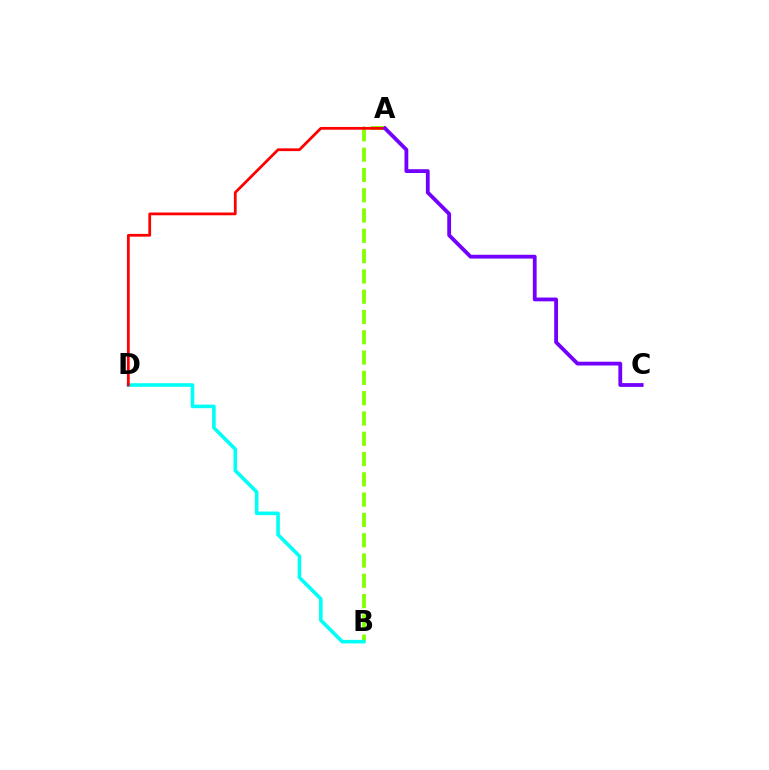{('A', 'B'): [{'color': '#84ff00', 'line_style': 'dashed', 'thickness': 2.76}], ('B', 'D'): [{'color': '#00fff6', 'line_style': 'solid', 'thickness': 2.58}], ('A', 'D'): [{'color': '#ff0000', 'line_style': 'solid', 'thickness': 1.98}], ('A', 'C'): [{'color': '#7200ff', 'line_style': 'solid', 'thickness': 2.73}]}